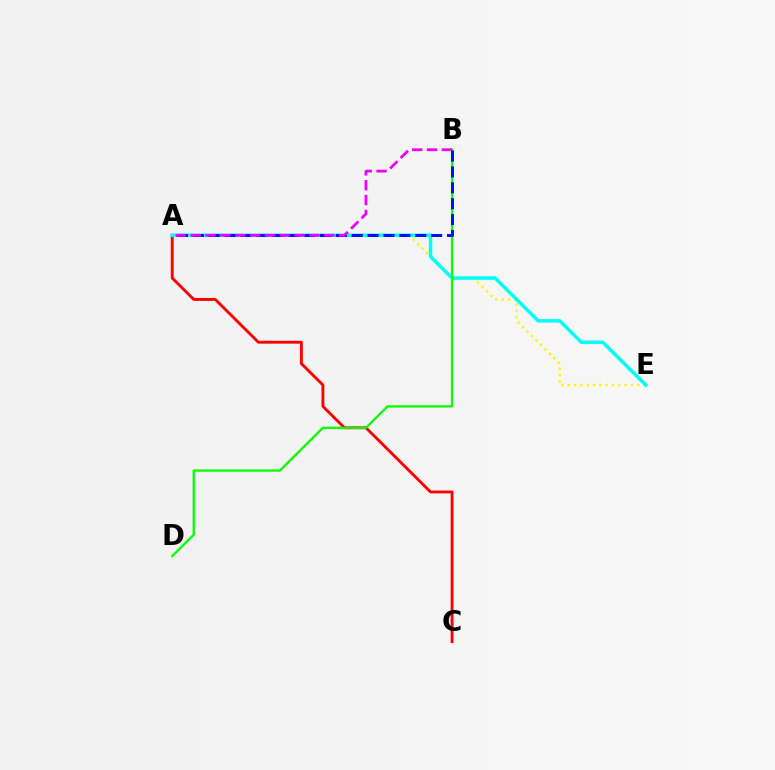{('A', 'E'): [{'color': '#fcf500', 'line_style': 'dotted', 'thickness': 1.72}, {'color': '#00fff6', 'line_style': 'solid', 'thickness': 2.52}], ('A', 'C'): [{'color': '#ff0000', 'line_style': 'solid', 'thickness': 2.06}], ('B', 'D'): [{'color': '#08ff00', 'line_style': 'solid', 'thickness': 1.66}], ('A', 'B'): [{'color': '#0010ff', 'line_style': 'dashed', 'thickness': 2.16}, {'color': '#ee00ff', 'line_style': 'dashed', 'thickness': 2.02}]}